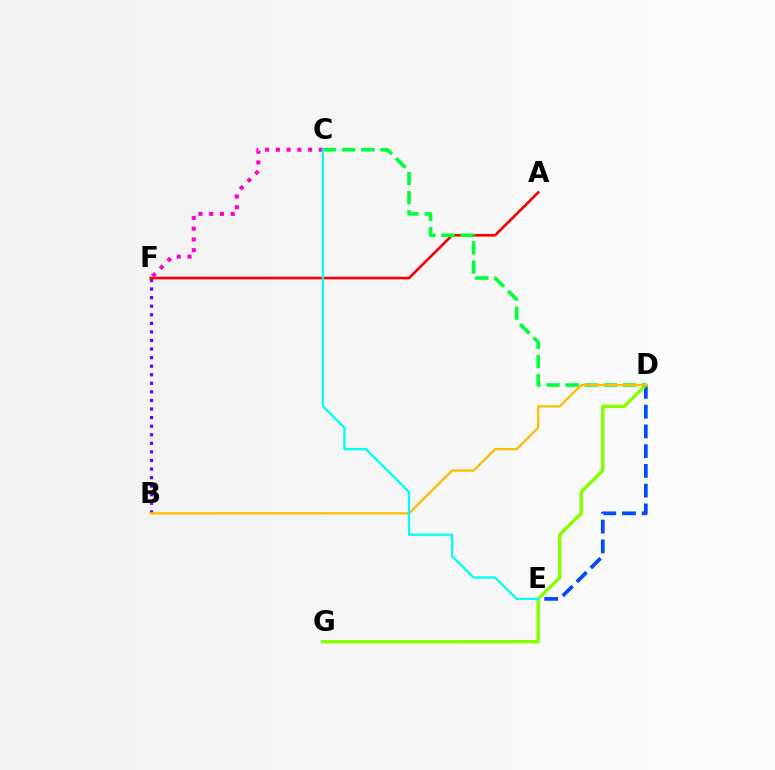{('D', 'E'): [{'color': '#004bff', 'line_style': 'dashed', 'thickness': 2.68}], ('B', 'F'): [{'color': '#7200ff', 'line_style': 'dotted', 'thickness': 2.33}], ('D', 'G'): [{'color': '#84ff00', 'line_style': 'solid', 'thickness': 2.43}], ('A', 'F'): [{'color': '#ff0000', 'line_style': 'solid', 'thickness': 1.9}], ('C', 'D'): [{'color': '#00ff39', 'line_style': 'dashed', 'thickness': 2.6}], ('B', 'D'): [{'color': '#ffbd00', 'line_style': 'solid', 'thickness': 1.65}], ('C', 'F'): [{'color': '#ff00cf', 'line_style': 'dotted', 'thickness': 2.92}], ('C', 'E'): [{'color': '#00fff6', 'line_style': 'solid', 'thickness': 1.64}]}